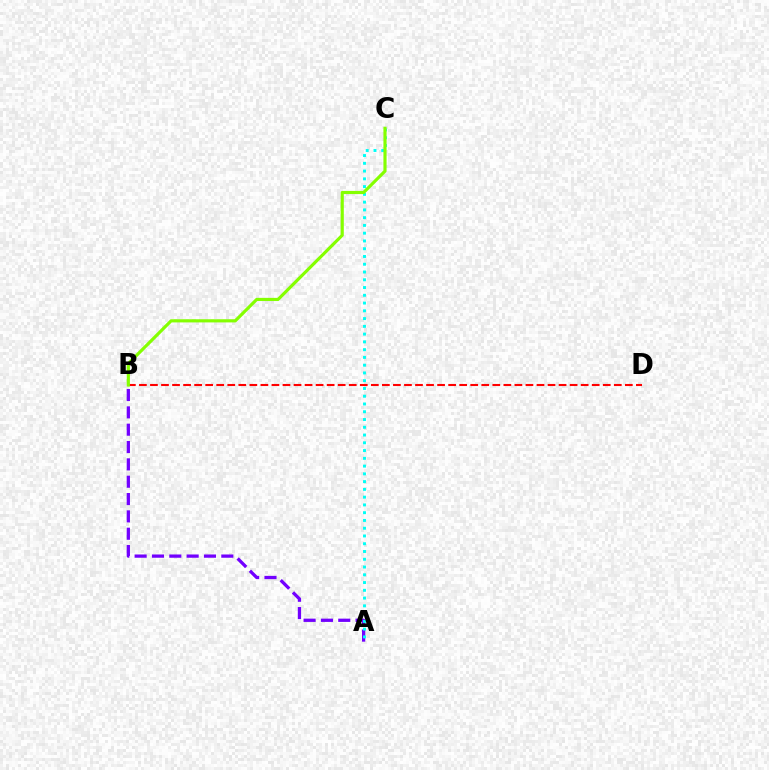{('A', 'B'): [{'color': '#7200ff', 'line_style': 'dashed', 'thickness': 2.36}], ('A', 'C'): [{'color': '#00fff6', 'line_style': 'dotted', 'thickness': 2.11}], ('B', 'D'): [{'color': '#ff0000', 'line_style': 'dashed', 'thickness': 1.5}], ('B', 'C'): [{'color': '#84ff00', 'line_style': 'solid', 'thickness': 2.27}]}